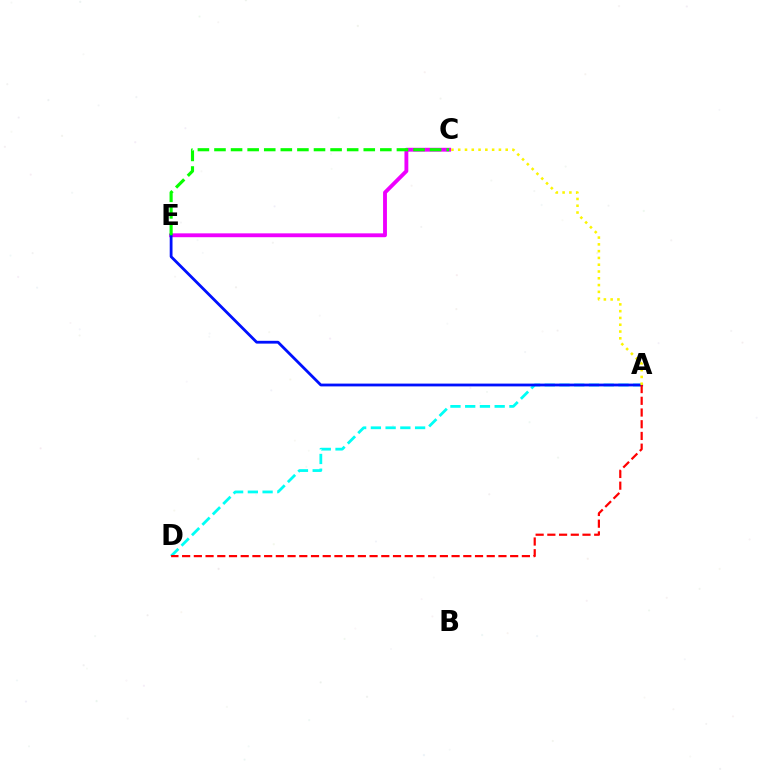{('C', 'E'): [{'color': '#ee00ff', 'line_style': 'solid', 'thickness': 2.78}, {'color': '#08ff00', 'line_style': 'dashed', 'thickness': 2.25}], ('A', 'D'): [{'color': '#00fff6', 'line_style': 'dashed', 'thickness': 2.0}, {'color': '#ff0000', 'line_style': 'dashed', 'thickness': 1.59}], ('A', 'E'): [{'color': '#0010ff', 'line_style': 'solid', 'thickness': 2.01}], ('A', 'C'): [{'color': '#fcf500', 'line_style': 'dotted', 'thickness': 1.84}]}